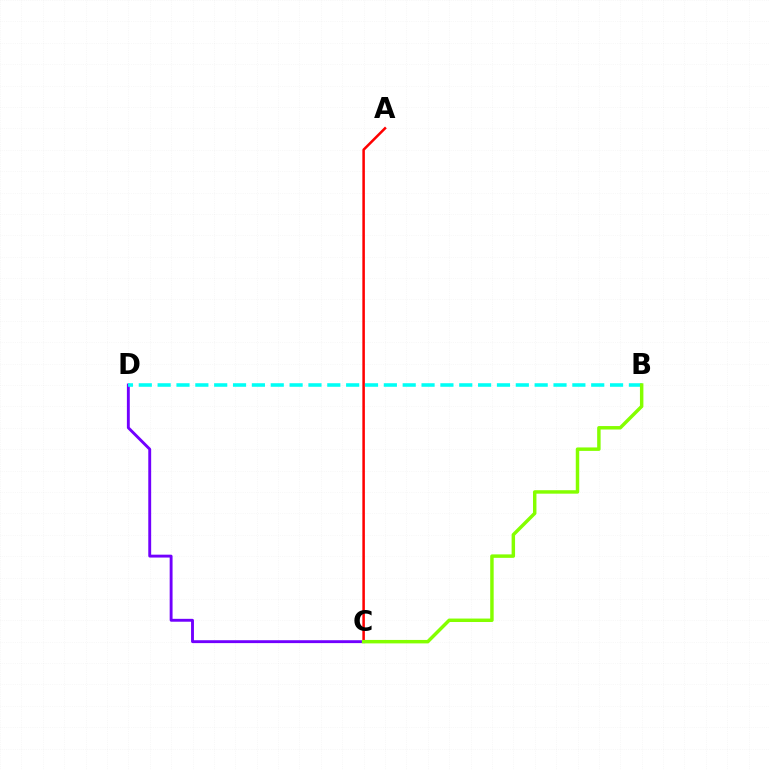{('C', 'D'): [{'color': '#7200ff', 'line_style': 'solid', 'thickness': 2.08}], ('A', 'C'): [{'color': '#ff0000', 'line_style': 'solid', 'thickness': 1.82}], ('B', 'D'): [{'color': '#00fff6', 'line_style': 'dashed', 'thickness': 2.56}], ('B', 'C'): [{'color': '#84ff00', 'line_style': 'solid', 'thickness': 2.49}]}